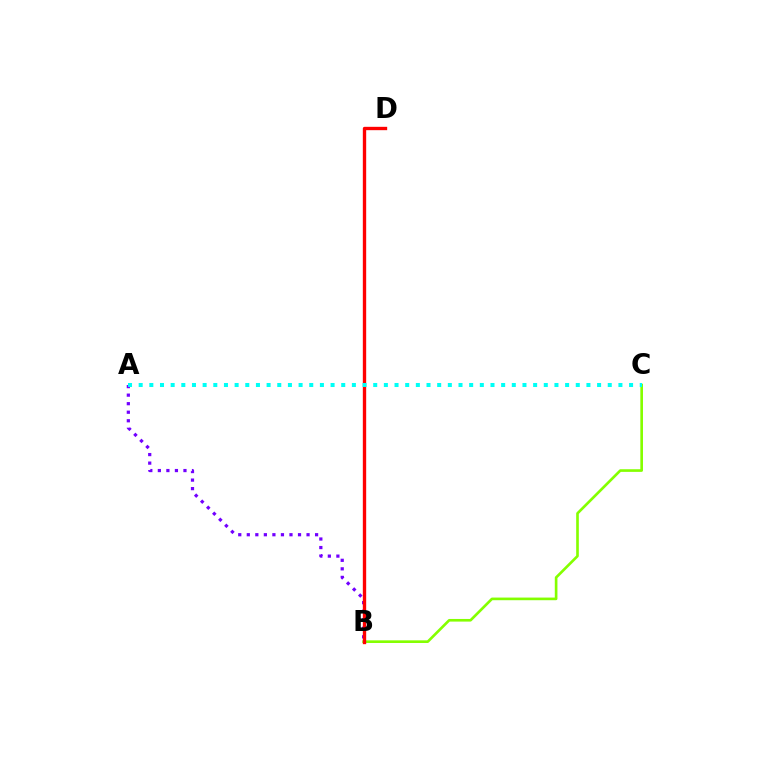{('B', 'C'): [{'color': '#84ff00', 'line_style': 'solid', 'thickness': 1.9}], ('A', 'B'): [{'color': '#7200ff', 'line_style': 'dotted', 'thickness': 2.32}], ('B', 'D'): [{'color': '#ff0000', 'line_style': 'solid', 'thickness': 2.42}], ('A', 'C'): [{'color': '#00fff6', 'line_style': 'dotted', 'thickness': 2.9}]}